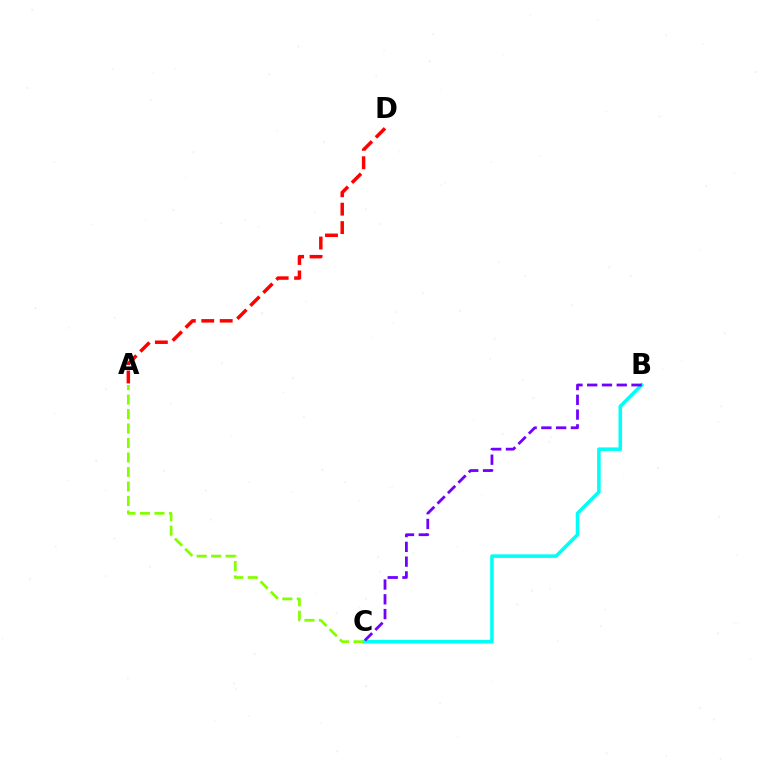{('B', 'C'): [{'color': '#00fff6', 'line_style': 'solid', 'thickness': 2.55}, {'color': '#7200ff', 'line_style': 'dashed', 'thickness': 2.01}], ('A', 'C'): [{'color': '#84ff00', 'line_style': 'dashed', 'thickness': 1.97}], ('A', 'D'): [{'color': '#ff0000', 'line_style': 'dashed', 'thickness': 2.5}]}